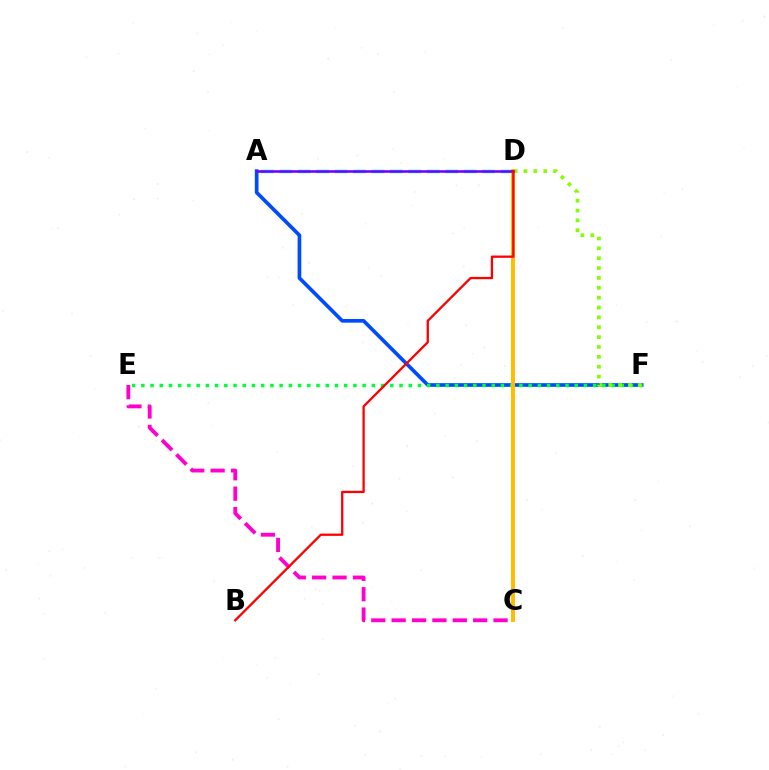{('A', 'F'): [{'color': '#004bff', 'line_style': 'solid', 'thickness': 2.64}], ('E', 'F'): [{'color': '#00ff39', 'line_style': 'dotted', 'thickness': 2.51}], ('A', 'D'): [{'color': '#00fff6', 'line_style': 'dashed', 'thickness': 2.51}, {'color': '#7200ff', 'line_style': 'solid', 'thickness': 1.86}], ('D', 'F'): [{'color': '#84ff00', 'line_style': 'dotted', 'thickness': 2.68}], ('C', 'D'): [{'color': '#ffbd00', 'line_style': 'solid', 'thickness': 2.85}], ('C', 'E'): [{'color': '#ff00cf', 'line_style': 'dashed', 'thickness': 2.77}], ('B', 'D'): [{'color': '#ff0000', 'line_style': 'solid', 'thickness': 1.65}]}